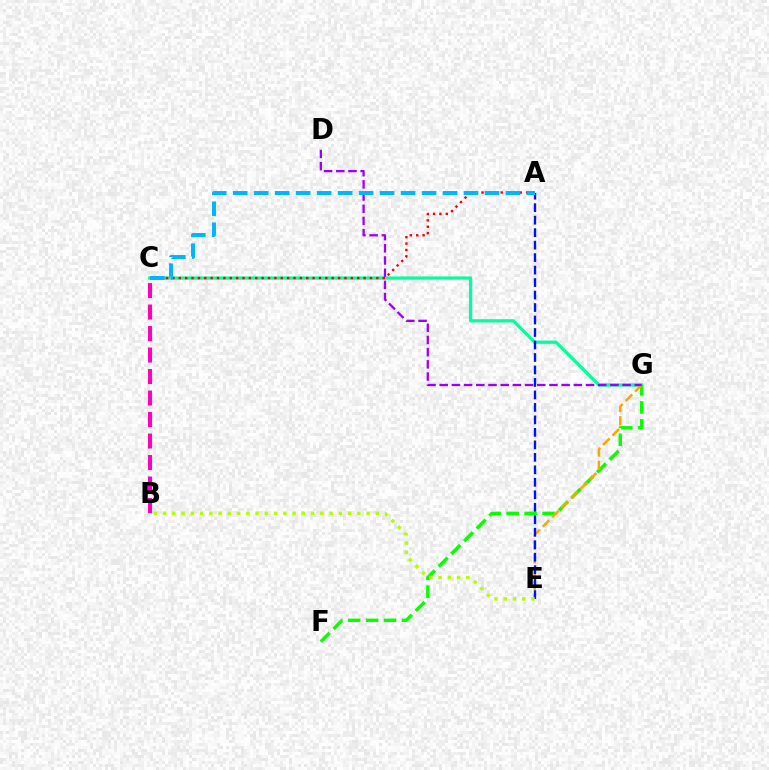{('C', 'G'): [{'color': '#00ff9d', 'line_style': 'solid', 'thickness': 2.33}], ('F', 'G'): [{'color': '#08ff00', 'line_style': 'dashed', 'thickness': 2.44}], ('E', 'G'): [{'color': '#ffa500', 'line_style': 'dashed', 'thickness': 1.81}], ('A', 'C'): [{'color': '#ff0000', 'line_style': 'dotted', 'thickness': 1.73}, {'color': '#00b5ff', 'line_style': 'dashed', 'thickness': 2.85}], ('D', 'G'): [{'color': '#9b00ff', 'line_style': 'dashed', 'thickness': 1.66}], ('A', 'E'): [{'color': '#0010ff', 'line_style': 'dashed', 'thickness': 1.7}], ('B', 'E'): [{'color': '#b3ff00', 'line_style': 'dotted', 'thickness': 2.51}], ('B', 'C'): [{'color': '#ff00bd', 'line_style': 'dashed', 'thickness': 2.92}]}